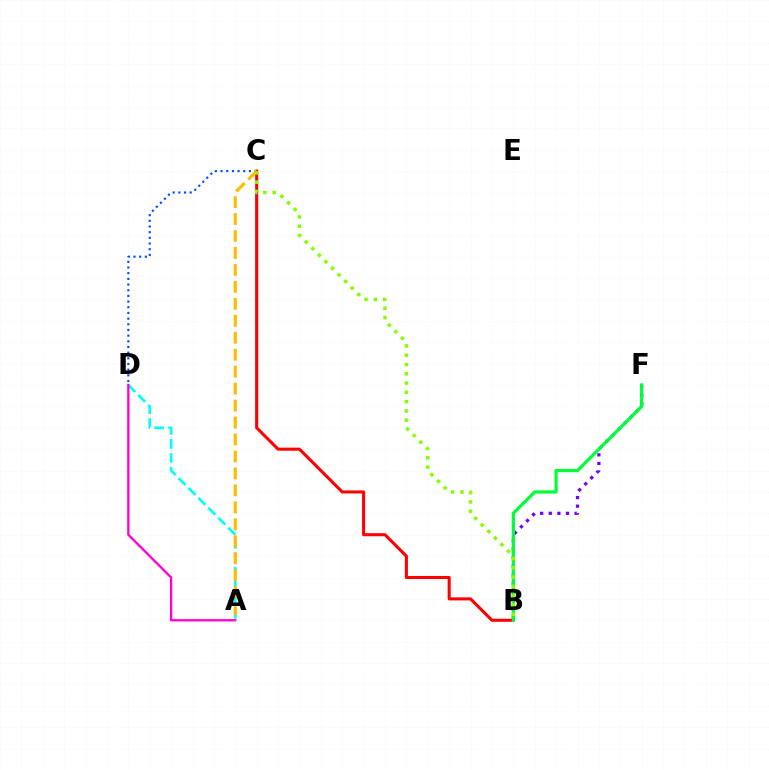{('C', 'D'): [{'color': '#004bff', 'line_style': 'dotted', 'thickness': 1.54}], ('A', 'D'): [{'color': '#00fff6', 'line_style': 'dashed', 'thickness': 1.91}, {'color': '#ff00cf', 'line_style': 'solid', 'thickness': 1.67}], ('B', 'C'): [{'color': '#ff0000', 'line_style': 'solid', 'thickness': 2.21}, {'color': '#84ff00', 'line_style': 'dotted', 'thickness': 2.52}], ('B', 'F'): [{'color': '#7200ff', 'line_style': 'dotted', 'thickness': 2.34}, {'color': '#00ff39', 'line_style': 'solid', 'thickness': 2.31}], ('A', 'C'): [{'color': '#ffbd00', 'line_style': 'dashed', 'thickness': 2.3}]}